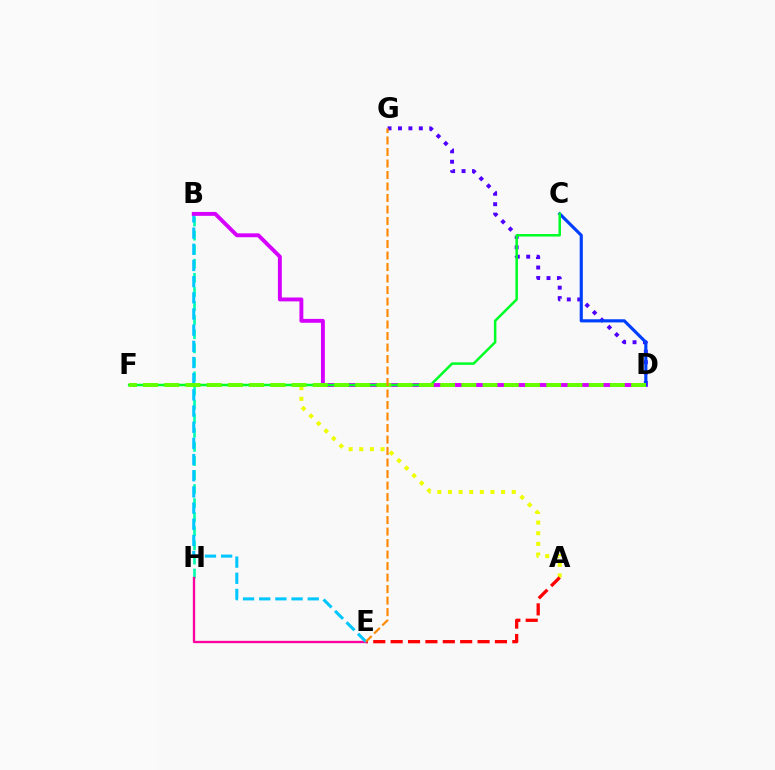{('A', 'F'): [{'color': '#eeff00', 'line_style': 'dotted', 'thickness': 2.89}], ('B', 'H'): [{'color': '#00ffaf', 'line_style': 'dashed', 'thickness': 1.91}], ('A', 'E'): [{'color': '#ff0000', 'line_style': 'dashed', 'thickness': 2.36}], ('E', 'H'): [{'color': '#ff00a0', 'line_style': 'solid', 'thickness': 1.67}], ('D', 'G'): [{'color': '#4f00ff', 'line_style': 'dotted', 'thickness': 2.83}], ('B', 'E'): [{'color': '#00c7ff', 'line_style': 'dashed', 'thickness': 2.2}], ('B', 'D'): [{'color': '#d600ff', 'line_style': 'solid', 'thickness': 2.8}], ('C', 'D'): [{'color': '#003fff', 'line_style': 'solid', 'thickness': 2.26}], ('C', 'F'): [{'color': '#00ff27', 'line_style': 'solid', 'thickness': 1.8}], ('D', 'F'): [{'color': '#66ff00', 'line_style': 'dashed', 'thickness': 2.88}], ('E', 'G'): [{'color': '#ff8800', 'line_style': 'dashed', 'thickness': 1.56}]}